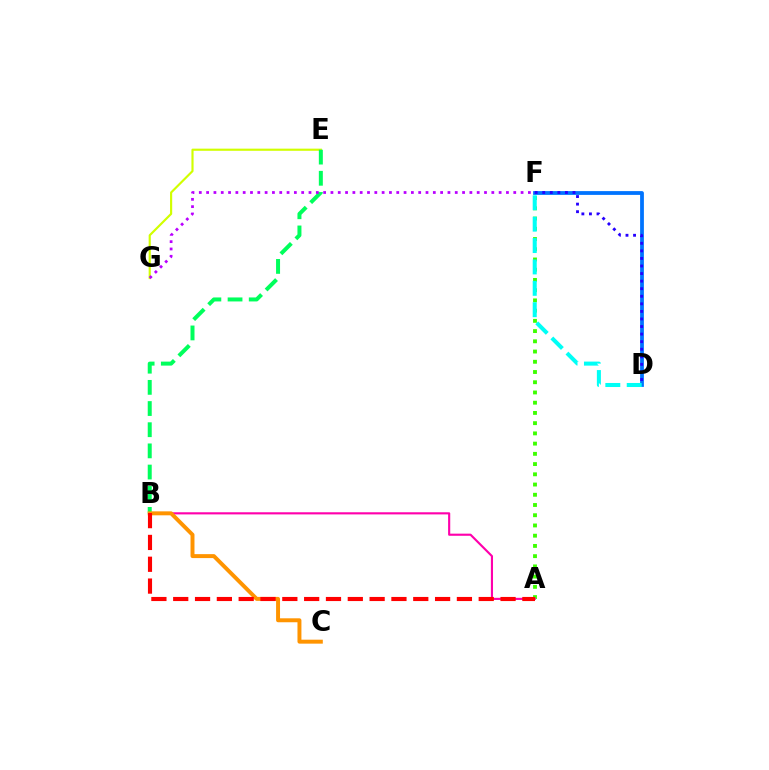{('A', 'F'): [{'color': '#3dff00', 'line_style': 'dotted', 'thickness': 2.78}], ('A', 'B'): [{'color': '#ff00ac', 'line_style': 'solid', 'thickness': 1.54}, {'color': '#ff0000', 'line_style': 'dashed', 'thickness': 2.96}], ('E', 'G'): [{'color': '#d1ff00', 'line_style': 'solid', 'thickness': 1.55}], ('D', 'F'): [{'color': '#0074ff', 'line_style': 'solid', 'thickness': 2.72}, {'color': '#00fff6', 'line_style': 'dashed', 'thickness': 2.91}, {'color': '#2500ff', 'line_style': 'dotted', 'thickness': 2.06}], ('B', 'E'): [{'color': '#00ff5c', 'line_style': 'dashed', 'thickness': 2.88}], ('B', 'C'): [{'color': '#ff9400', 'line_style': 'solid', 'thickness': 2.85}], ('F', 'G'): [{'color': '#b900ff', 'line_style': 'dotted', 'thickness': 1.99}]}